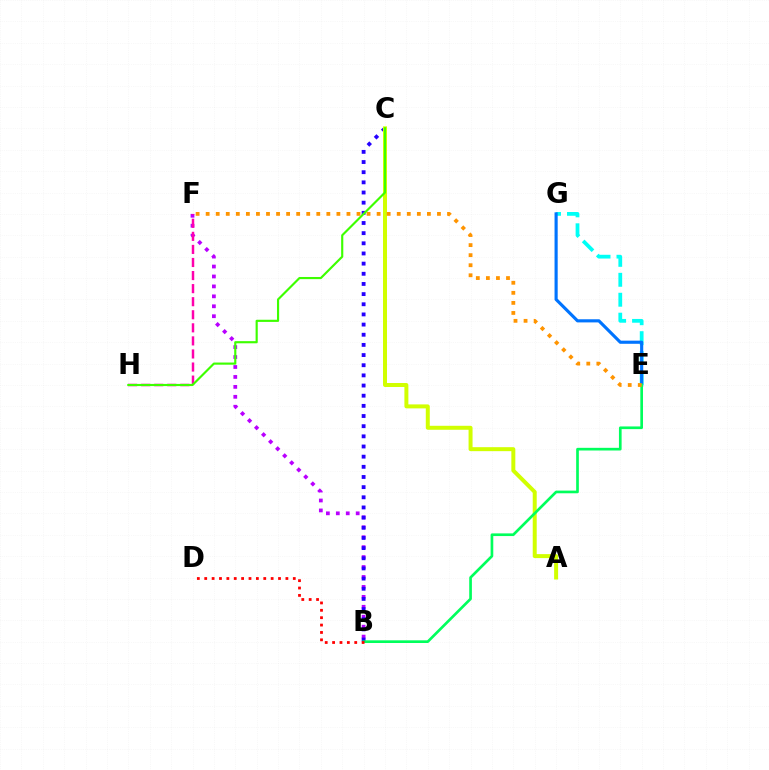{('E', 'G'): [{'color': '#00fff6', 'line_style': 'dashed', 'thickness': 2.71}, {'color': '#0074ff', 'line_style': 'solid', 'thickness': 2.26}], ('B', 'F'): [{'color': '#b900ff', 'line_style': 'dotted', 'thickness': 2.7}], ('F', 'H'): [{'color': '#ff00ac', 'line_style': 'dashed', 'thickness': 1.78}], ('B', 'C'): [{'color': '#2500ff', 'line_style': 'dotted', 'thickness': 2.76}], ('A', 'C'): [{'color': '#d1ff00', 'line_style': 'solid', 'thickness': 2.87}], ('B', 'E'): [{'color': '#00ff5c', 'line_style': 'solid', 'thickness': 1.93}], ('E', 'F'): [{'color': '#ff9400', 'line_style': 'dotted', 'thickness': 2.73}], ('B', 'D'): [{'color': '#ff0000', 'line_style': 'dotted', 'thickness': 2.01}], ('C', 'H'): [{'color': '#3dff00', 'line_style': 'solid', 'thickness': 1.55}]}